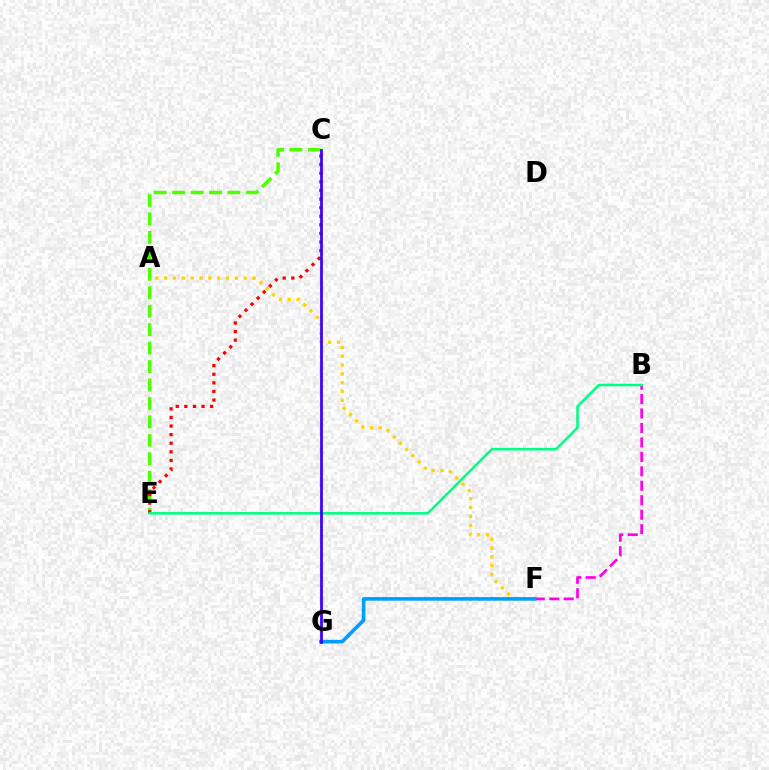{('C', 'E'): [{'color': '#4fff00', 'line_style': 'dashed', 'thickness': 2.51}, {'color': '#ff0000', 'line_style': 'dotted', 'thickness': 2.34}], ('B', 'F'): [{'color': '#ff00ed', 'line_style': 'dashed', 'thickness': 1.96}], ('A', 'F'): [{'color': '#ffd500', 'line_style': 'dotted', 'thickness': 2.4}], ('B', 'E'): [{'color': '#00ff86', 'line_style': 'solid', 'thickness': 1.85}], ('F', 'G'): [{'color': '#009eff', 'line_style': 'solid', 'thickness': 2.62}], ('C', 'G'): [{'color': '#3700ff', 'line_style': 'solid', 'thickness': 1.96}]}